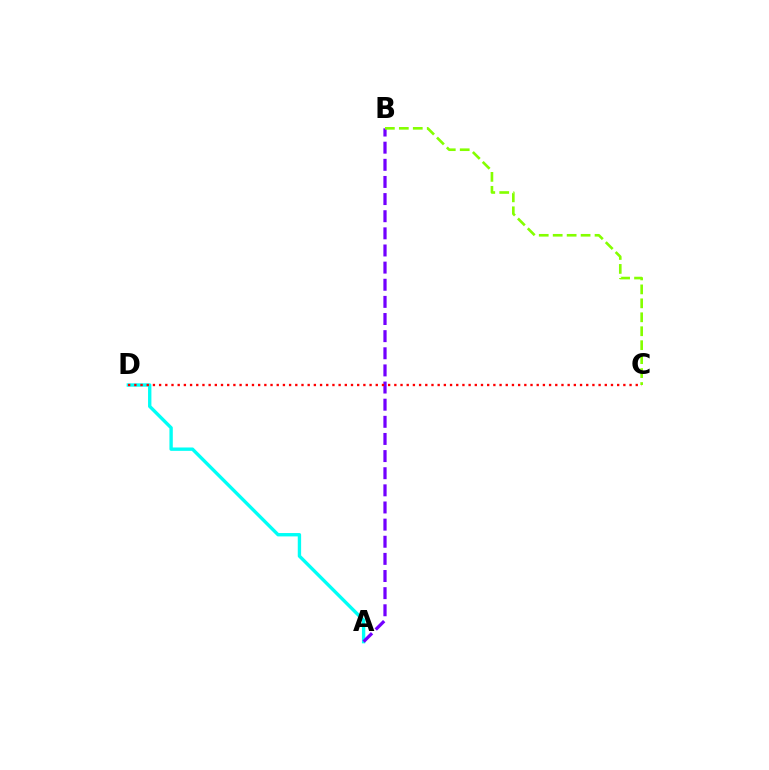{('A', 'D'): [{'color': '#00fff6', 'line_style': 'solid', 'thickness': 2.42}], ('A', 'B'): [{'color': '#7200ff', 'line_style': 'dashed', 'thickness': 2.33}], ('C', 'D'): [{'color': '#ff0000', 'line_style': 'dotted', 'thickness': 1.68}], ('B', 'C'): [{'color': '#84ff00', 'line_style': 'dashed', 'thickness': 1.9}]}